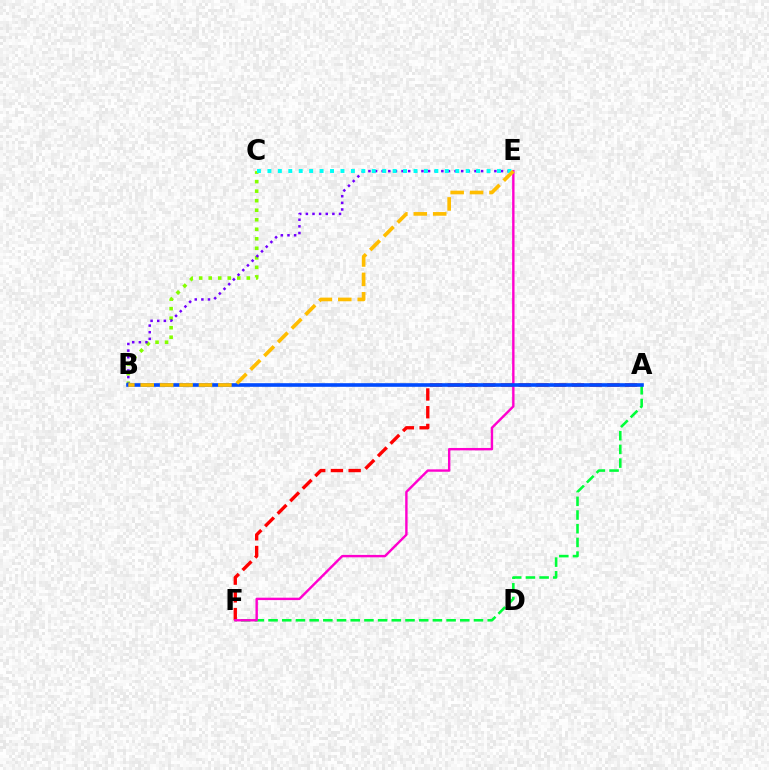{('B', 'C'): [{'color': '#84ff00', 'line_style': 'dotted', 'thickness': 2.59}], ('A', 'F'): [{'color': '#ff0000', 'line_style': 'dashed', 'thickness': 2.41}, {'color': '#00ff39', 'line_style': 'dashed', 'thickness': 1.86}], ('B', 'E'): [{'color': '#7200ff', 'line_style': 'dotted', 'thickness': 1.8}, {'color': '#ffbd00', 'line_style': 'dashed', 'thickness': 2.64}], ('E', 'F'): [{'color': '#ff00cf', 'line_style': 'solid', 'thickness': 1.73}], ('C', 'E'): [{'color': '#00fff6', 'line_style': 'dotted', 'thickness': 2.84}], ('A', 'B'): [{'color': '#004bff', 'line_style': 'solid', 'thickness': 2.6}]}